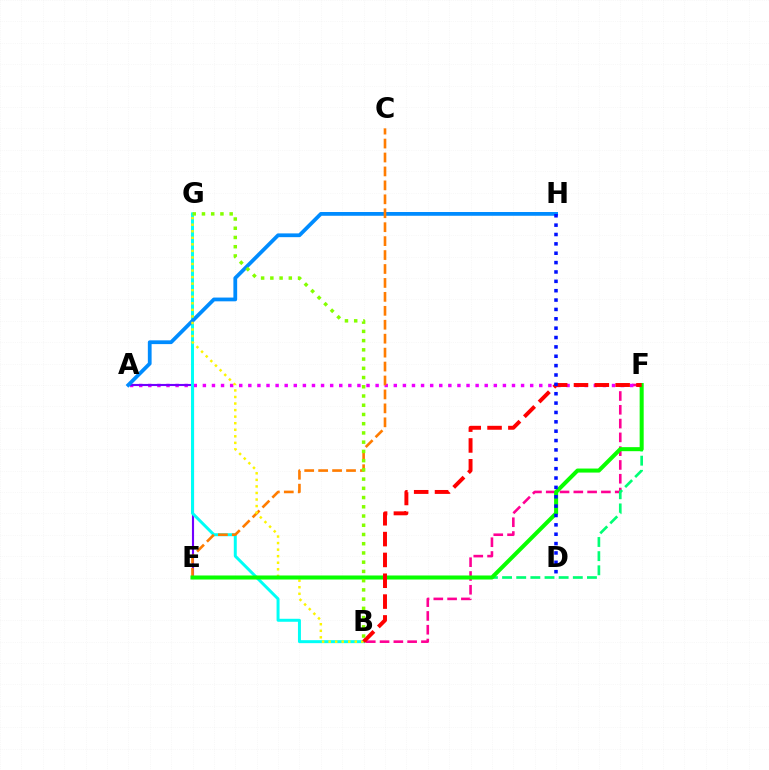{('B', 'F'): [{'color': '#ff0094', 'line_style': 'dashed', 'thickness': 1.87}, {'color': '#ff0000', 'line_style': 'dashed', 'thickness': 2.83}], ('A', 'F'): [{'color': '#ee00ff', 'line_style': 'dotted', 'thickness': 2.47}], ('A', 'E'): [{'color': '#7200ff', 'line_style': 'solid', 'thickness': 1.53}], ('B', 'G'): [{'color': '#00fff6', 'line_style': 'solid', 'thickness': 2.14}, {'color': '#fcf500', 'line_style': 'dotted', 'thickness': 1.78}, {'color': '#84ff00', 'line_style': 'dotted', 'thickness': 2.51}], ('A', 'H'): [{'color': '#008cff', 'line_style': 'solid', 'thickness': 2.71}], ('E', 'F'): [{'color': '#00ff74', 'line_style': 'dashed', 'thickness': 1.92}, {'color': '#08ff00', 'line_style': 'solid', 'thickness': 2.9}], ('C', 'E'): [{'color': '#ff7c00', 'line_style': 'dashed', 'thickness': 1.89}], ('D', 'H'): [{'color': '#0010ff', 'line_style': 'dotted', 'thickness': 2.54}]}